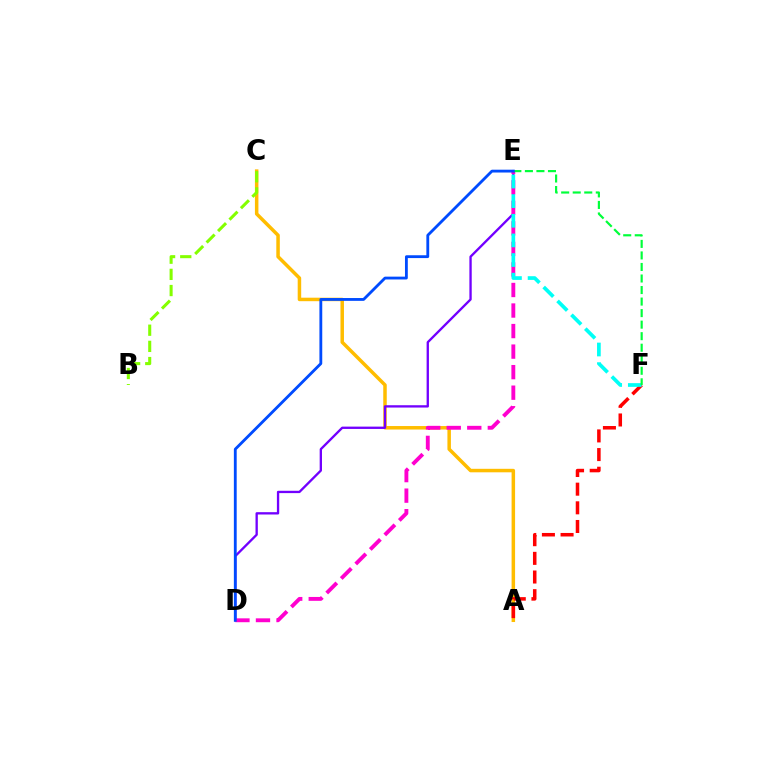{('A', 'C'): [{'color': '#ffbd00', 'line_style': 'solid', 'thickness': 2.52}], ('B', 'C'): [{'color': '#84ff00', 'line_style': 'dashed', 'thickness': 2.2}], ('A', 'F'): [{'color': '#ff0000', 'line_style': 'dashed', 'thickness': 2.54}], ('D', 'E'): [{'color': '#7200ff', 'line_style': 'solid', 'thickness': 1.67}, {'color': '#ff00cf', 'line_style': 'dashed', 'thickness': 2.79}, {'color': '#004bff', 'line_style': 'solid', 'thickness': 2.03}], ('E', 'F'): [{'color': '#00fff6', 'line_style': 'dashed', 'thickness': 2.67}, {'color': '#00ff39', 'line_style': 'dashed', 'thickness': 1.57}]}